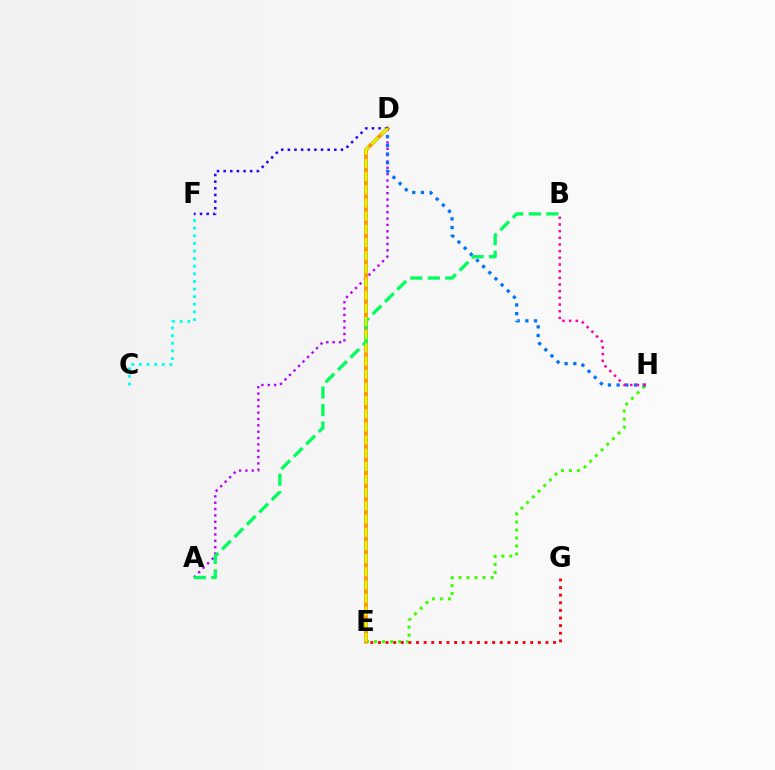{('E', 'H'): [{'color': '#3dff00', 'line_style': 'dotted', 'thickness': 2.18}], ('E', 'G'): [{'color': '#ff0000', 'line_style': 'dotted', 'thickness': 2.07}], ('A', 'D'): [{'color': '#b900ff', 'line_style': 'dotted', 'thickness': 1.72}], ('D', 'H'): [{'color': '#0074ff', 'line_style': 'dotted', 'thickness': 2.36}], ('D', 'E'): [{'color': '#ff9400', 'line_style': 'solid', 'thickness': 2.72}, {'color': '#d1ff00', 'line_style': 'dashed', 'thickness': 1.79}], ('C', 'F'): [{'color': '#00fff6', 'line_style': 'dotted', 'thickness': 2.07}], ('A', 'B'): [{'color': '#00ff5c', 'line_style': 'dashed', 'thickness': 2.38}], ('D', 'F'): [{'color': '#2500ff', 'line_style': 'dotted', 'thickness': 1.8}], ('B', 'H'): [{'color': '#ff00ac', 'line_style': 'dotted', 'thickness': 1.81}]}